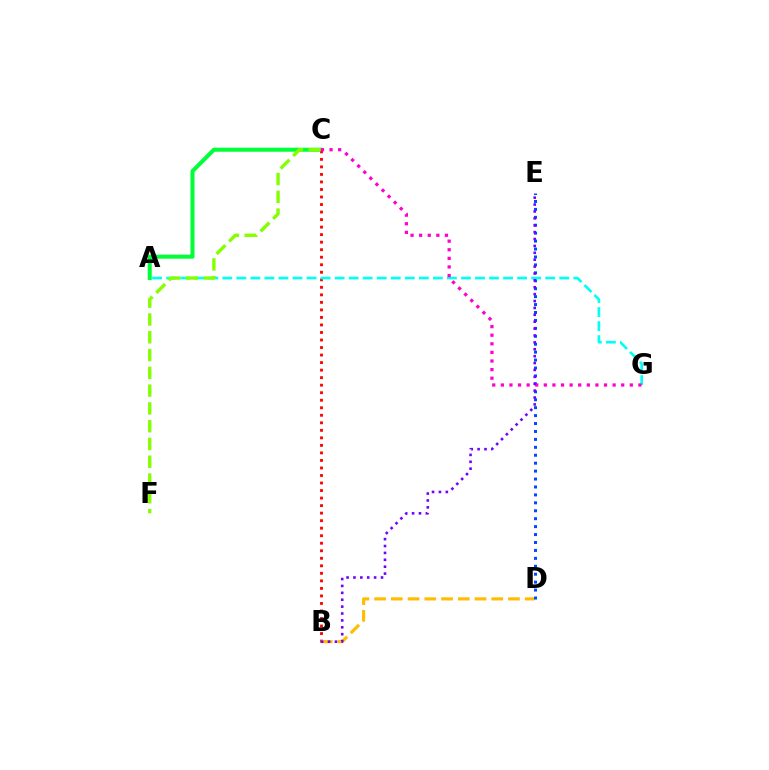{('A', 'C'): [{'color': '#00ff39', 'line_style': 'solid', 'thickness': 2.91}], ('B', 'C'): [{'color': '#ff0000', 'line_style': 'dotted', 'thickness': 2.04}], ('B', 'D'): [{'color': '#ffbd00', 'line_style': 'dashed', 'thickness': 2.27}], ('D', 'E'): [{'color': '#004bff', 'line_style': 'dotted', 'thickness': 2.15}], ('A', 'G'): [{'color': '#00fff6', 'line_style': 'dashed', 'thickness': 1.91}], ('C', 'F'): [{'color': '#84ff00', 'line_style': 'dashed', 'thickness': 2.42}], ('C', 'G'): [{'color': '#ff00cf', 'line_style': 'dotted', 'thickness': 2.34}], ('B', 'E'): [{'color': '#7200ff', 'line_style': 'dotted', 'thickness': 1.87}]}